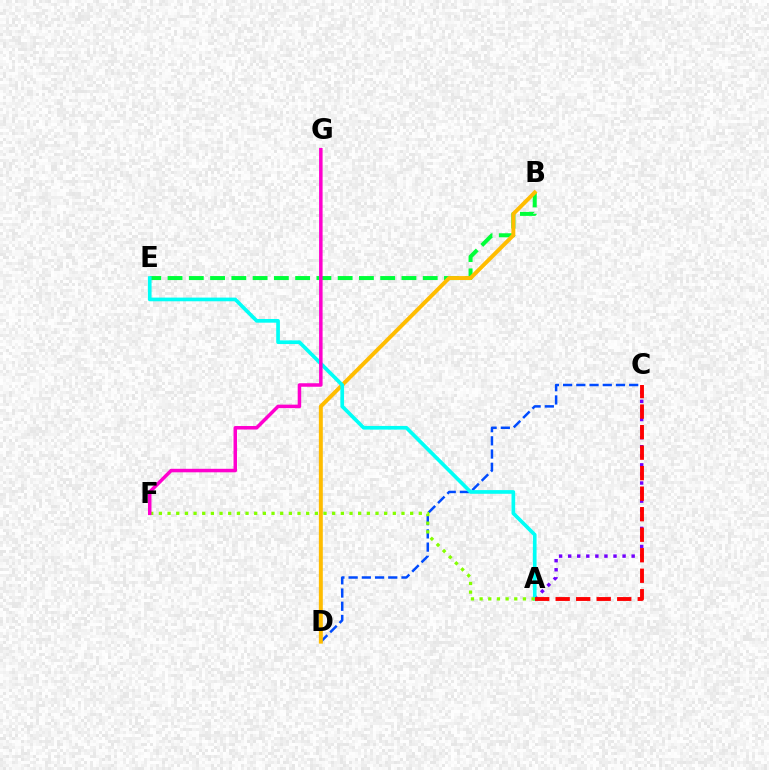{('A', 'C'): [{'color': '#7200ff', 'line_style': 'dotted', 'thickness': 2.46}, {'color': '#ff0000', 'line_style': 'dashed', 'thickness': 2.79}], ('B', 'E'): [{'color': '#00ff39', 'line_style': 'dashed', 'thickness': 2.89}], ('C', 'D'): [{'color': '#004bff', 'line_style': 'dashed', 'thickness': 1.8}], ('B', 'D'): [{'color': '#ffbd00', 'line_style': 'solid', 'thickness': 2.85}], ('A', 'E'): [{'color': '#00fff6', 'line_style': 'solid', 'thickness': 2.65}], ('A', 'F'): [{'color': '#84ff00', 'line_style': 'dotted', 'thickness': 2.35}], ('F', 'G'): [{'color': '#ff00cf', 'line_style': 'solid', 'thickness': 2.52}]}